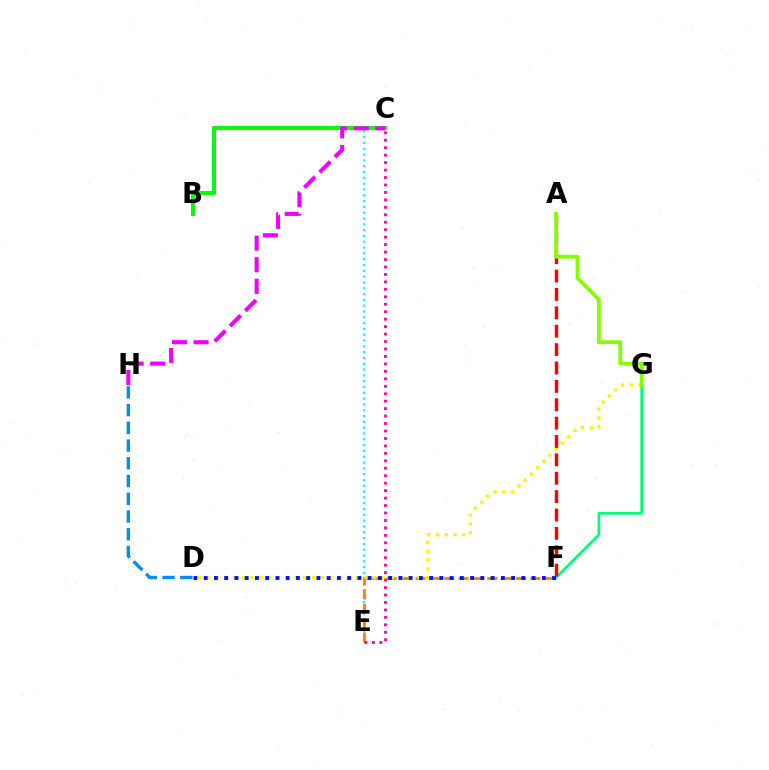{('B', 'C'): [{'color': '#7200ff', 'line_style': 'solid', 'thickness': 2.58}, {'color': '#08ff00', 'line_style': 'solid', 'thickness': 2.81}], ('F', 'G'): [{'color': '#00ff74', 'line_style': 'solid', 'thickness': 1.89}], ('C', 'E'): [{'color': '#00fff6', 'line_style': 'dotted', 'thickness': 1.58}, {'color': '#ff0094', 'line_style': 'dotted', 'thickness': 2.03}], ('D', 'H'): [{'color': '#008cff', 'line_style': 'dashed', 'thickness': 2.41}], ('E', 'F'): [{'color': '#ff7c00', 'line_style': 'dashed', 'thickness': 1.95}], ('D', 'G'): [{'color': '#fcf500', 'line_style': 'dotted', 'thickness': 2.38}], ('A', 'F'): [{'color': '#ff0000', 'line_style': 'dashed', 'thickness': 2.5}], ('C', 'H'): [{'color': '#ee00ff', 'line_style': 'dashed', 'thickness': 2.93}], ('D', 'F'): [{'color': '#0010ff', 'line_style': 'dotted', 'thickness': 2.78}], ('A', 'G'): [{'color': '#84ff00', 'line_style': 'solid', 'thickness': 2.72}]}